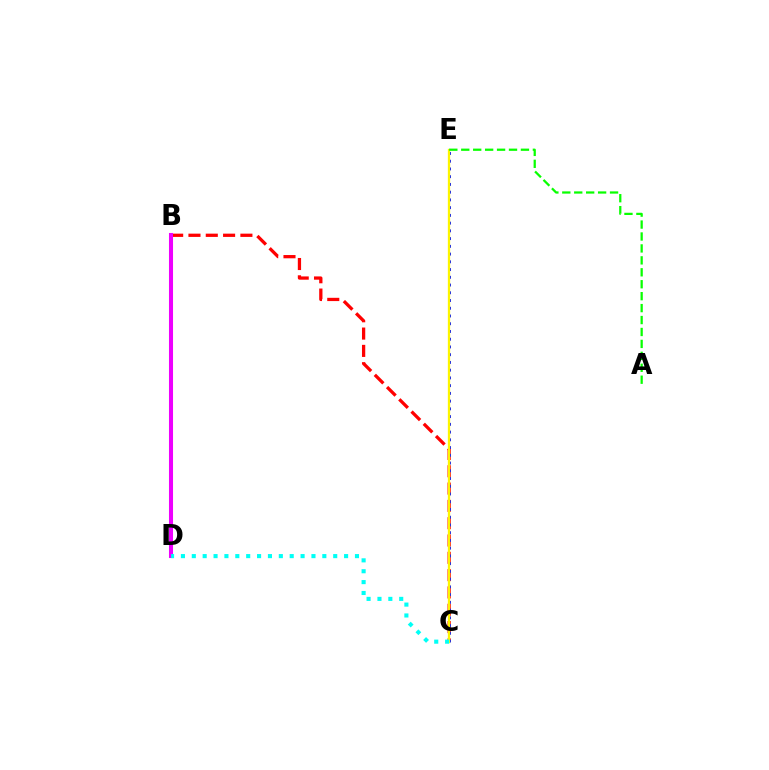{('B', 'C'): [{'color': '#ff0000', 'line_style': 'dashed', 'thickness': 2.35}], ('C', 'E'): [{'color': '#0010ff', 'line_style': 'dotted', 'thickness': 2.1}, {'color': '#fcf500', 'line_style': 'solid', 'thickness': 1.66}], ('A', 'E'): [{'color': '#08ff00', 'line_style': 'dashed', 'thickness': 1.62}], ('B', 'D'): [{'color': '#ee00ff', 'line_style': 'solid', 'thickness': 2.92}], ('C', 'D'): [{'color': '#00fff6', 'line_style': 'dotted', 'thickness': 2.96}]}